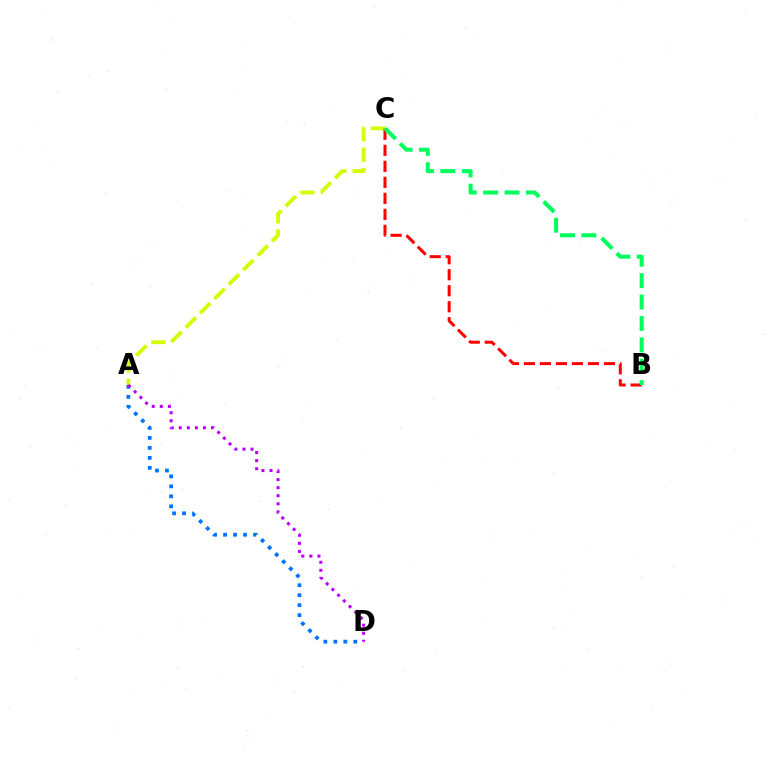{('A', 'D'): [{'color': '#0074ff', 'line_style': 'dotted', 'thickness': 2.71}, {'color': '#b900ff', 'line_style': 'dotted', 'thickness': 2.19}], ('A', 'C'): [{'color': '#d1ff00', 'line_style': 'dashed', 'thickness': 2.76}], ('B', 'C'): [{'color': '#ff0000', 'line_style': 'dashed', 'thickness': 2.17}, {'color': '#00ff5c', 'line_style': 'dashed', 'thickness': 2.91}]}